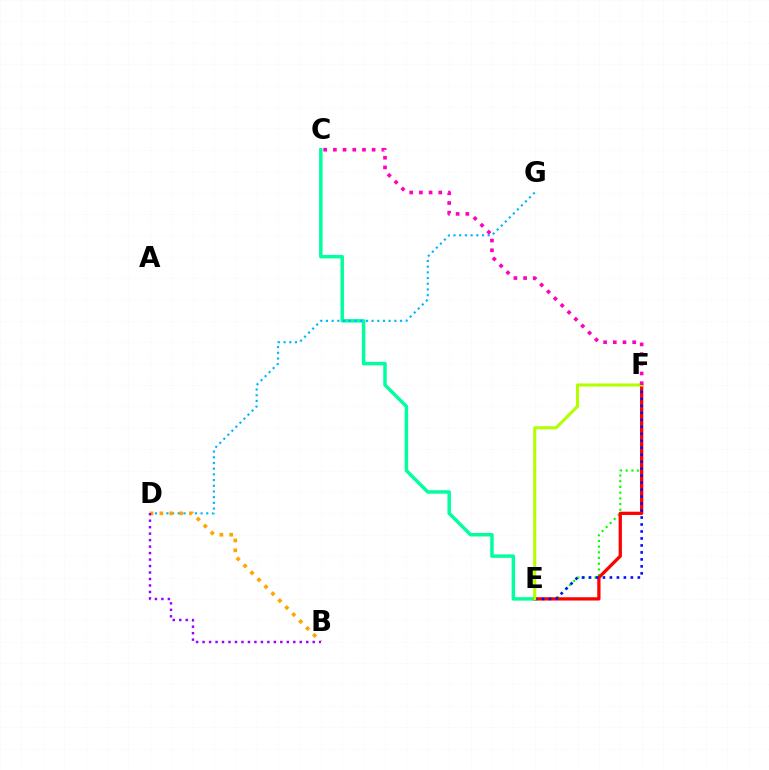{('C', 'E'): [{'color': '#00ff9d', 'line_style': 'solid', 'thickness': 2.5}], ('D', 'G'): [{'color': '#00b5ff', 'line_style': 'dotted', 'thickness': 1.55}], ('E', 'F'): [{'color': '#08ff00', 'line_style': 'dotted', 'thickness': 1.55}, {'color': '#ff0000', 'line_style': 'solid', 'thickness': 2.36}, {'color': '#0010ff', 'line_style': 'dotted', 'thickness': 1.9}, {'color': '#b3ff00', 'line_style': 'solid', 'thickness': 2.21}], ('B', 'D'): [{'color': '#ffa500', 'line_style': 'dotted', 'thickness': 2.67}, {'color': '#9b00ff', 'line_style': 'dotted', 'thickness': 1.76}], ('C', 'F'): [{'color': '#ff00bd', 'line_style': 'dotted', 'thickness': 2.63}]}